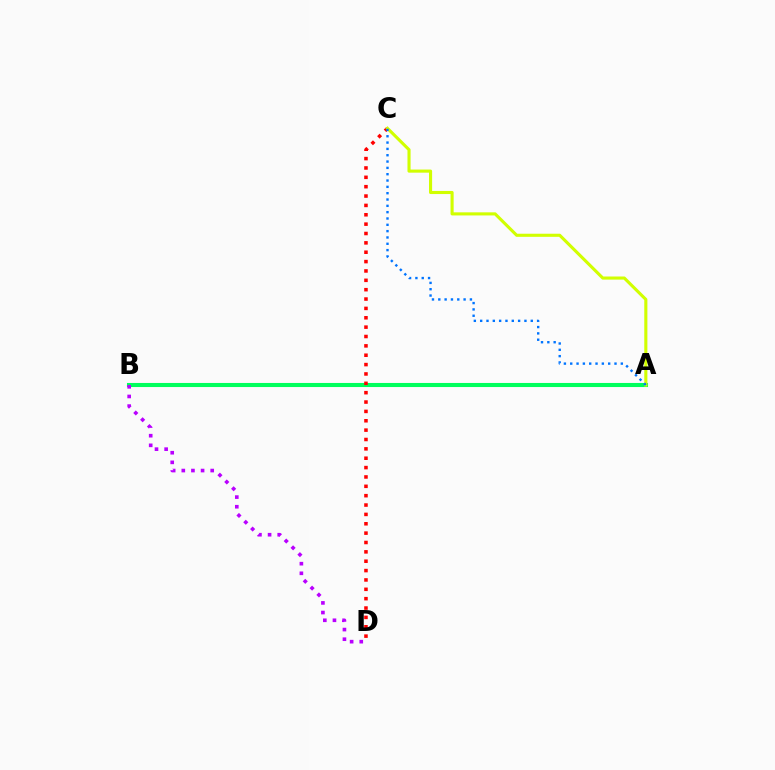{('A', 'B'): [{'color': '#00ff5c', 'line_style': 'solid', 'thickness': 2.94}], ('B', 'D'): [{'color': '#b900ff', 'line_style': 'dotted', 'thickness': 2.62}], ('C', 'D'): [{'color': '#ff0000', 'line_style': 'dotted', 'thickness': 2.54}], ('A', 'C'): [{'color': '#d1ff00', 'line_style': 'solid', 'thickness': 2.24}, {'color': '#0074ff', 'line_style': 'dotted', 'thickness': 1.72}]}